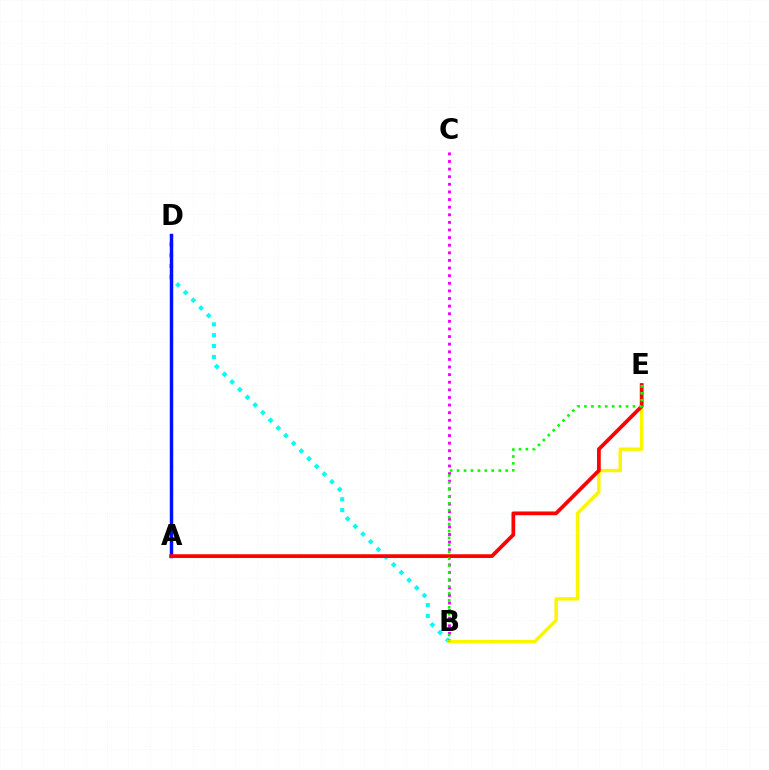{('B', 'D'): [{'color': '#00fff6', 'line_style': 'dotted', 'thickness': 2.95}], ('B', 'C'): [{'color': '#ee00ff', 'line_style': 'dotted', 'thickness': 2.07}], ('A', 'D'): [{'color': '#0010ff', 'line_style': 'solid', 'thickness': 2.48}], ('B', 'E'): [{'color': '#fcf500', 'line_style': 'solid', 'thickness': 2.46}, {'color': '#08ff00', 'line_style': 'dotted', 'thickness': 1.88}], ('A', 'E'): [{'color': '#ff0000', 'line_style': 'solid', 'thickness': 2.69}]}